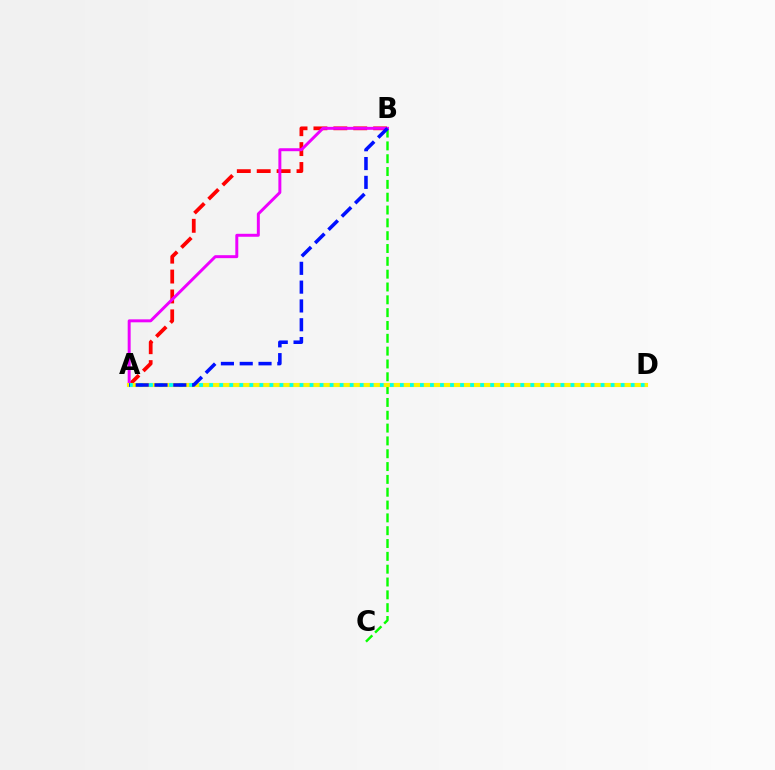{('A', 'B'): [{'color': '#ff0000', 'line_style': 'dashed', 'thickness': 2.7}, {'color': '#ee00ff', 'line_style': 'solid', 'thickness': 2.13}, {'color': '#0010ff', 'line_style': 'dashed', 'thickness': 2.55}], ('B', 'C'): [{'color': '#08ff00', 'line_style': 'dashed', 'thickness': 1.74}], ('A', 'D'): [{'color': '#fcf500', 'line_style': 'solid', 'thickness': 2.97}, {'color': '#00fff6', 'line_style': 'dotted', 'thickness': 2.73}]}